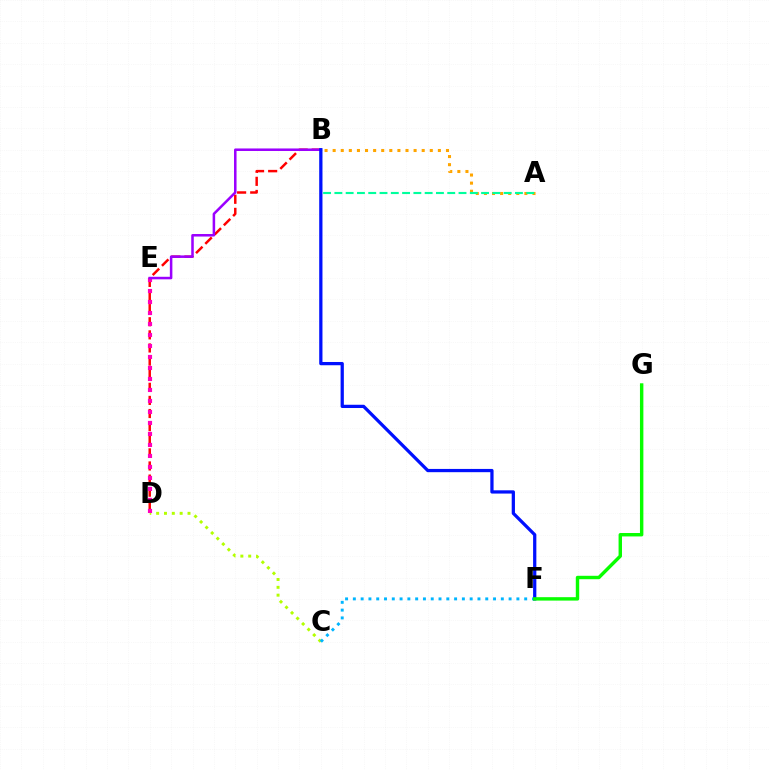{('B', 'D'): [{'color': '#ff0000', 'line_style': 'dashed', 'thickness': 1.78}], ('C', 'D'): [{'color': '#b3ff00', 'line_style': 'dotted', 'thickness': 2.13}], ('C', 'F'): [{'color': '#00b5ff', 'line_style': 'dotted', 'thickness': 2.12}], ('A', 'B'): [{'color': '#ffa500', 'line_style': 'dotted', 'thickness': 2.2}, {'color': '#00ff9d', 'line_style': 'dashed', 'thickness': 1.53}], ('D', 'E'): [{'color': '#ff00bd', 'line_style': 'dotted', 'thickness': 2.99}], ('B', 'E'): [{'color': '#9b00ff', 'line_style': 'solid', 'thickness': 1.82}], ('B', 'F'): [{'color': '#0010ff', 'line_style': 'solid', 'thickness': 2.34}], ('F', 'G'): [{'color': '#08ff00', 'line_style': 'solid', 'thickness': 2.46}]}